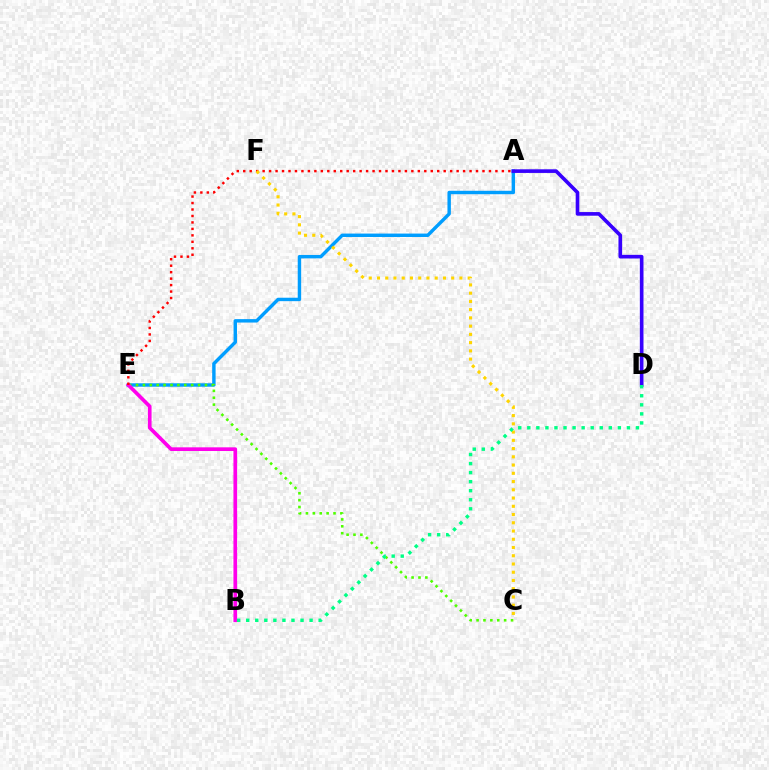{('A', 'E'): [{'color': '#009eff', 'line_style': 'solid', 'thickness': 2.46}, {'color': '#ff0000', 'line_style': 'dotted', 'thickness': 1.76}], ('A', 'D'): [{'color': '#3700ff', 'line_style': 'solid', 'thickness': 2.62}], ('C', 'E'): [{'color': '#4fff00', 'line_style': 'dotted', 'thickness': 1.87}], ('B', 'E'): [{'color': '#ff00ed', 'line_style': 'solid', 'thickness': 2.65}], ('C', 'F'): [{'color': '#ffd500', 'line_style': 'dotted', 'thickness': 2.24}], ('B', 'D'): [{'color': '#00ff86', 'line_style': 'dotted', 'thickness': 2.46}]}